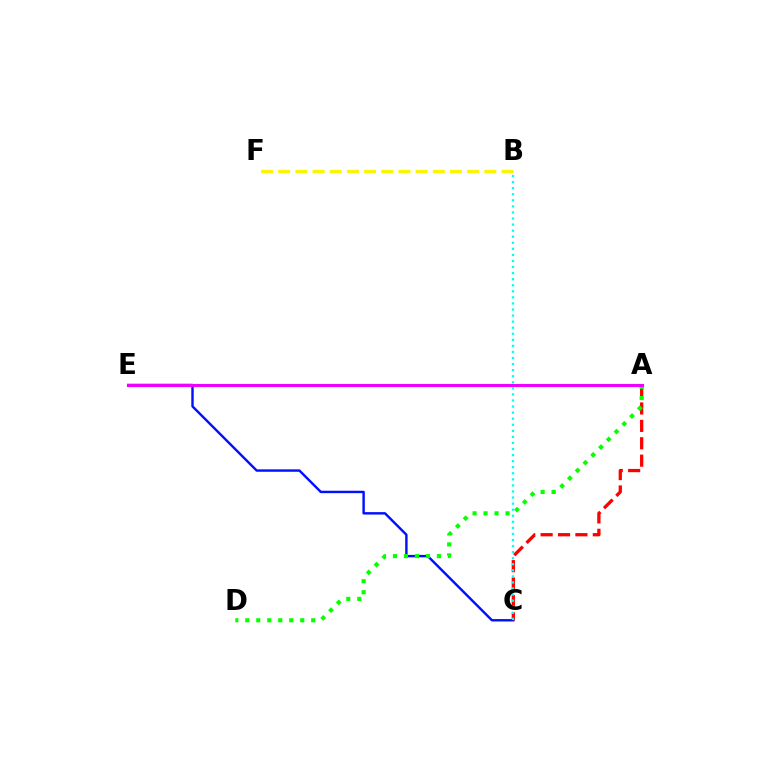{('C', 'E'): [{'color': '#0010ff', 'line_style': 'solid', 'thickness': 1.74}], ('B', 'F'): [{'color': '#fcf500', 'line_style': 'dashed', 'thickness': 2.33}], ('A', 'C'): [{'color': '#ff0000', 'line_style': 'dashed', 'thickness': 2.36}], ('B', 'C'): [{'color': '#00fff6', 'line_style': 'dotted', 'thickness': 1.65}], ('A', 'D'): [{'color': '#08ff00', 'line_style': 'dotted', 'thickness': 2.98}], ('A', 'E'): [{'color': '#ee00ff', 'line_style': 'solid', 'thickness': 2.24}]}